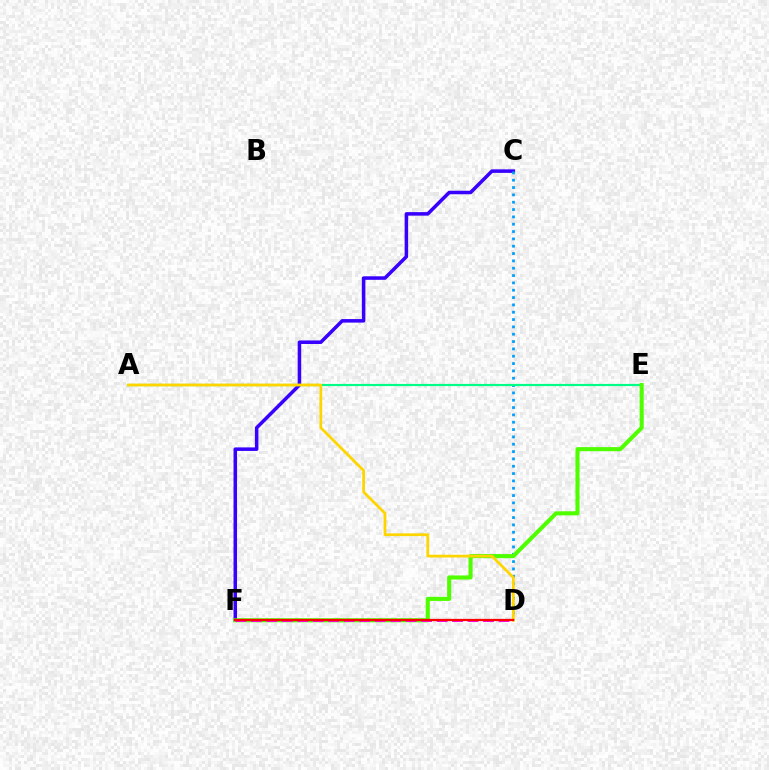{('C', 'F'): [{'color': '#3700ff', 'line_style': 'solid', 'thickness': 2.54}], ('C', 'D'): [{'color': '#009eff', 'line_style': 'dotted', 'thickness': 1.99}], ('A', 'E'): [{'color': '#00ff86', 'line_style': 'solid', 'thickness': 1.57}], ('E', 'F'): [{'color': '#4fff00', 'line_style': 'solid', 'thickness': 2.95}], ('A', 'D'): [{'color': '#ffd500', 'line_style': 'solid', 'thickness': 1.98}], ('D', 'F'): [{'color': '#ff00ed', 'line_style': 'dashed', 'thickness': 2.1}, {'color': '#ff0000', 'line_style': 'solid', 'thickness': 1.63}]}